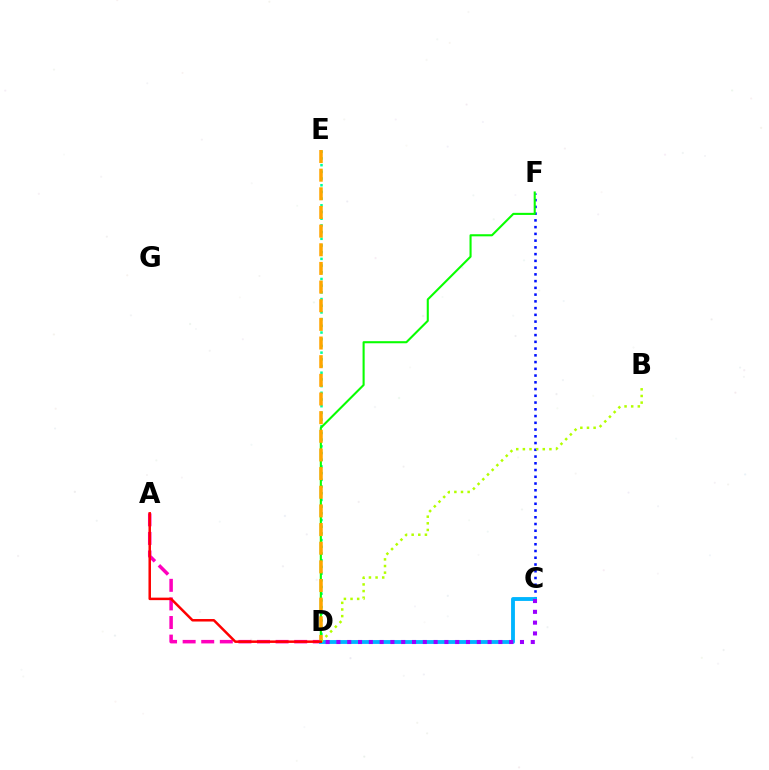{('A', 'D'): [{'color': '#ff00bd', 'line_style': 'dashed', 'thickness': 2.53}, {'color': '#ff0000', 'line_style': 'solid', 'thickness': 1.8}], ('C', 'F'): [{'color': '#0010ff', 'line_style': 'dotted', 'thickness': 1.83}], ('C', 'D'): [{'color': '#00b5ff', 'line_style': 'solid', 'thickness': 2.77}, {'color': '#9b00ff', 'line_style': 'dotted', 'thickness': 2.93}], ('D', 'E'): [{'color': '#00ff9d', 'line_style': 'dotted', 'thickness': 1.82}, {'color': '#ffa500', 'line_style': 'dashed', 'thickness': 2.53}], ('D', 'F'): [{'color': '#08ff00', 'line_style': 'solid', 'thickness': 1.51}], ('B', 'D'): [{'color': '#b3ff00', 'line_style': 'dotted', 'thickness': 1.8}]}